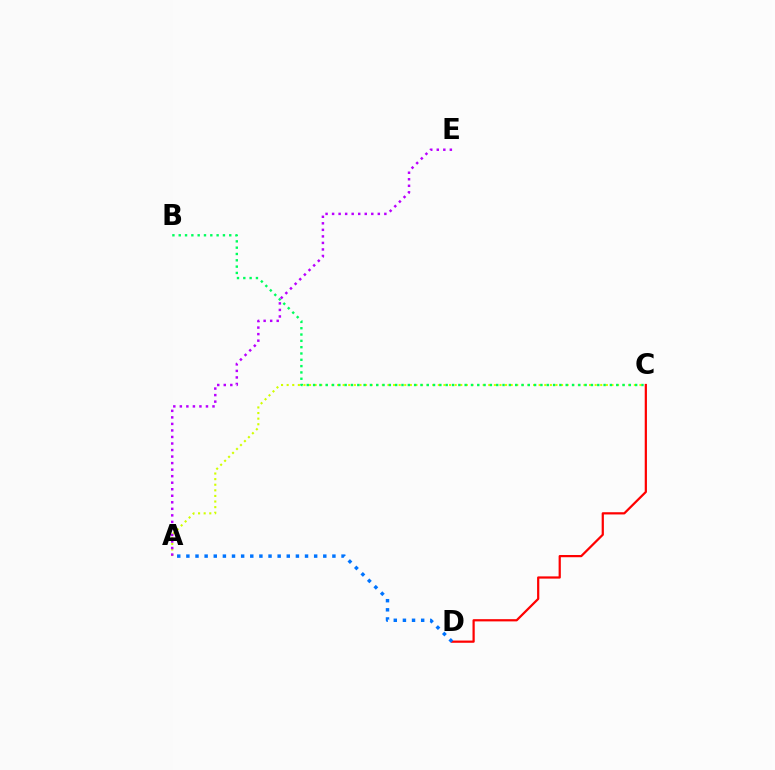{('A', 'C'): [{'color': '#d1ff00', 'line_style': 'dotted', 'thickness': 1.52}], ('B', 'C'): [{'color': '#00ff5c', 'line_style': 'dotted', 'thickness': 1.72}], ('A', 'E'): [{'color': '#b900ff', 'line_style': 'dotted', 'thickness': 1.77}], ('C', 'D'): [{'color': '#ff0000', 'line_style': 'solid', 'thickness': 1.6}], ('A', 'D'): [{'color': '#0074ff', 'line_style': 'dotted', 'thickness': 2.48}]}